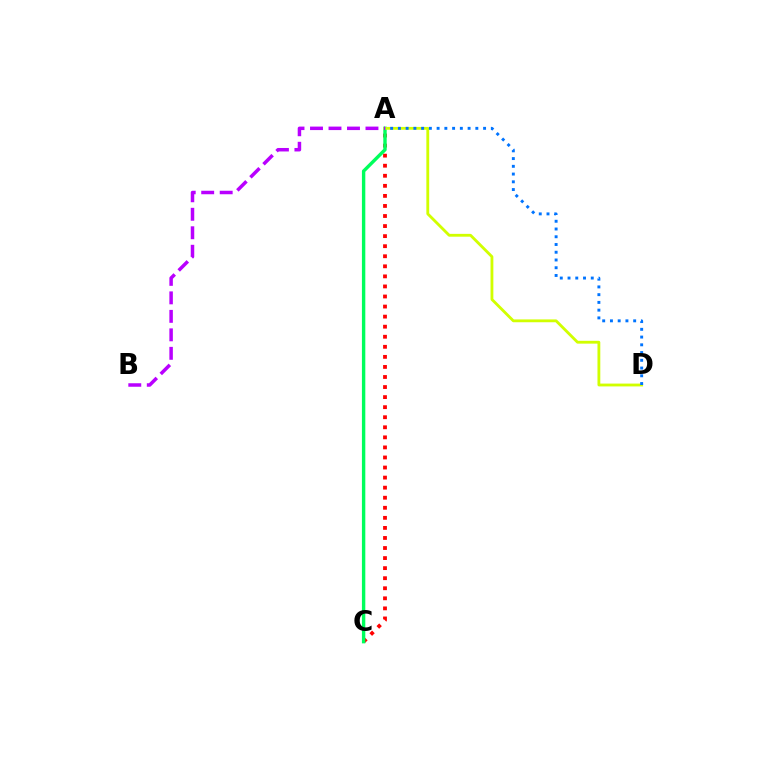{('A', 'C'): [{'color': '#ff0000', 'line_style': 'dotted', 'thickness': 2.73}, {'color': '#00ff5c', 'line_style': 'solid', 'thickness': 2.45}], ('A', 'D'): [{'color': '#d1ff00', 'line_style': 'solid', 'thickness': 2.04}, {'color': '#0074ff', 'line_style': 'dotted', 'thickness': 2.1}], ('A', 'B'): [{'color': '#b900ff', 'line_style': 'dashed', 'thickness': 2.51}]}